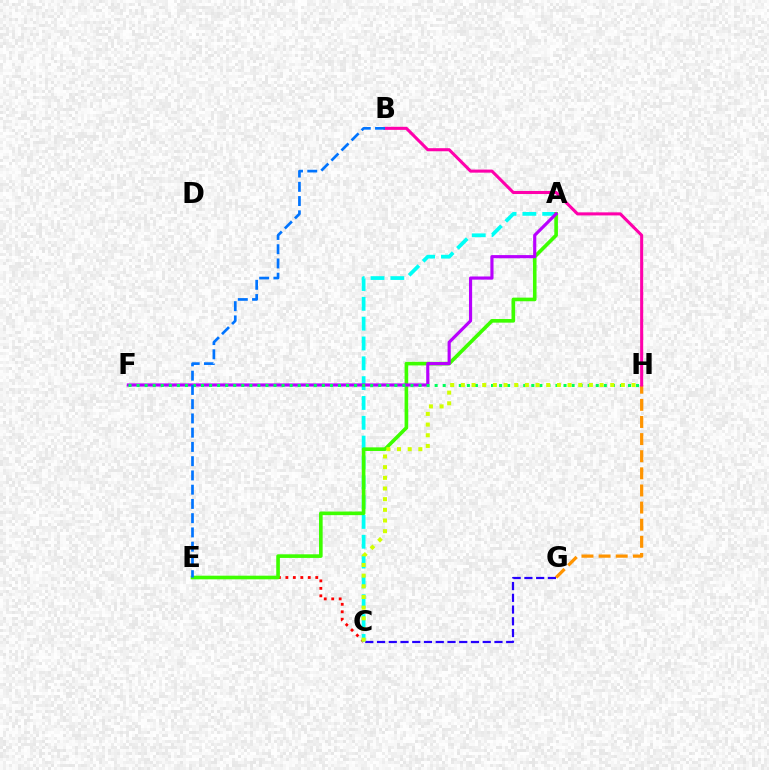{('G', 'H'): [{'color': '#ff9400', 'line_style': 'dashed', 'thickness': 2.33}], ('C', 'E'): [{'color': '#ff0000', 'line_style': 'dotted', 'thickness': 2.03}], ('B', 'H'): [{'color': '#ff00ac', 'line_style': 'solid', 'thickness': 2.21}], ('A', 'C'): [{'color': '#00fff6', 'line_style': 'dashed', 'thickness': 2.69}], ('A', 'E'): [{'color': '#3dff00', 'line_style': 'solid', 'thickness': 2.61}], ('A', 'F'): [{'color': '#b900ff', 'line_style': 'solid', 'thickness': 2.27}], ('F', 'H'): [{'color': '#00ff5c', 'line_style': 'dotted', 'thickness': 2.19}], ('C', 'G'): [{'color': '#2500ff', 'line_style': 'dashed', 'thickness': 1.6}], ('C', 'H'): [{'color': '#d1ff00', 'line_style': 'dotted', 'thickness': 2.9}], ('B', 'E'): [{'color': '#0074ff', 'line_style': 'dashed', 'thickness': 1.94}]}